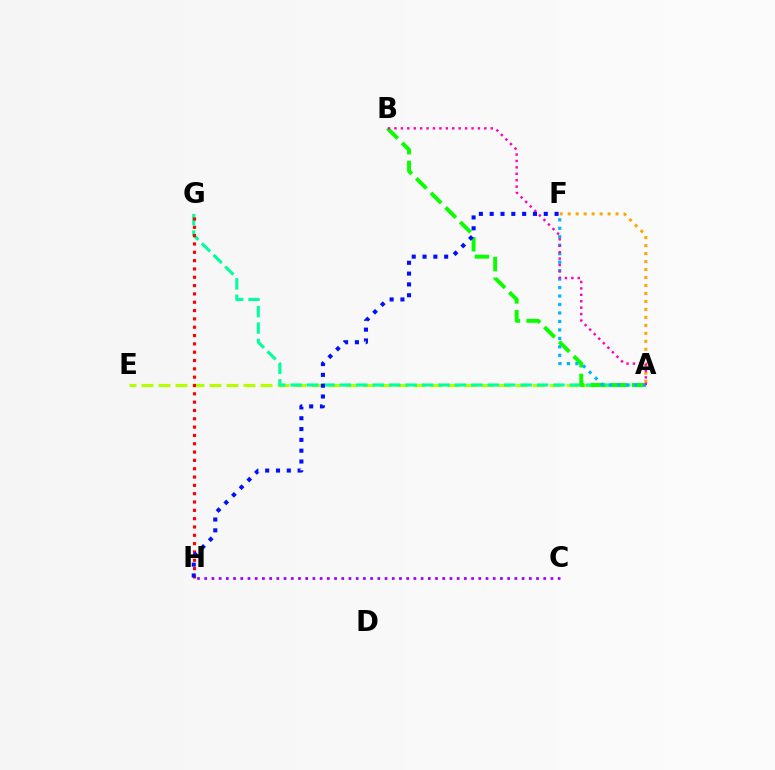{('A', 'E'): [{'color': '#b3ff00', 'line_style': 'dashed', 'thickness': 2.31}], ('C', 'H'): [{'color': '#9b00ff', 'line_style': 'dotted', 'thickness': 1.96}], ('A', 'F'): [{'color': '#ffa500', 'line_style': 'dotted', 'thickness': 2.17}, {'color': '#00b5ff', 'line_style': 'dotted', 'thickness': 2.3}], ('A', 'G'): [{'color': '#00ff9d', 'line_style': 'dashed', 'thickness': 2.23}], ('G', 'H'): [{'color': '#ff0000', 'line_style': 'dotted', 'thickness': 2.26}], ('A', 'B'): [{'color': '#08ff00', 'line_style': 'dashed', 'thickness': 2.81}, {'color': '#ff00bd', 'line_style': 'dotted', 'thickness': 1.74}], ('F', 'H'): [{'color': '#0010ff', 'line_style': 'dotted', 'thickness': 2.94}]}